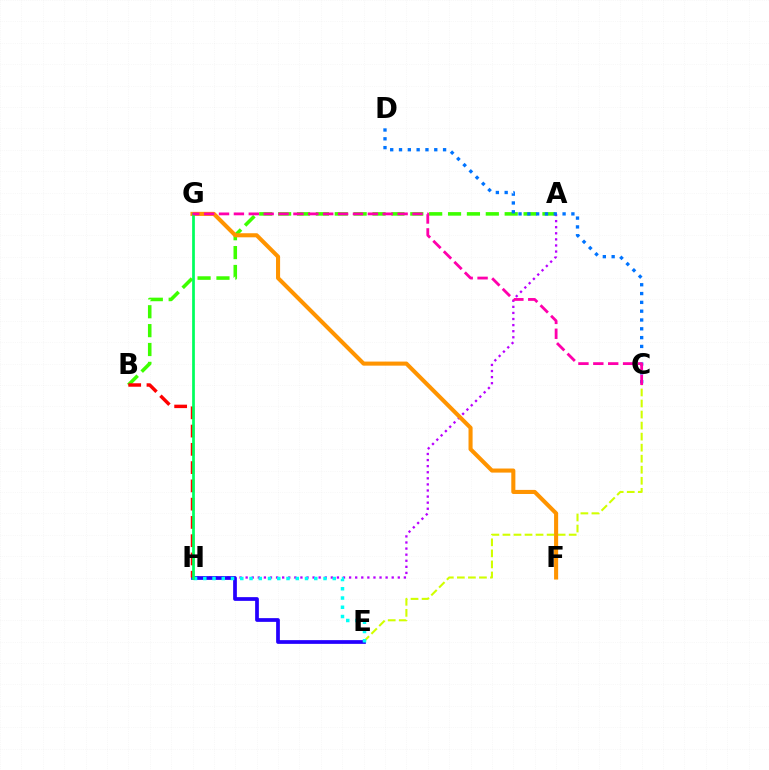{('A', 'B'): [{'color': '#3dff00', 'line_style': 'dashed', 'thickness': 2.57}], ('A', 'H'): [{'color': '#b900ff', 'line_style': 'dotted', 'thickness': 1.65}], ('C', 'E'): [{'color': '#d1ff00', 'line_style': 'dashed', 'thickness': 1.5}], ('C', 'D'): [{'color': '#0074ff', 'line_style': 'dotted', 'thickness': 2.39}], ('E', 'H'): [{'color': '#2500ff', 'line_style': 'solid', 'thickness': 2.68}, {'color': '#00fff6', 'line_style': 'dotted', 'thickness': 2.51}], ('B', 'H'): [{'color': '#ff0000', 'line_style': 'dashed', 'thickness': 2.48}], ('F', 'G'): [{'color': '#ff9400', 'line_style': 'solid', 'thickness': 2.94}], ('G', 'H'): [{'color': '#00ff5c', 'line_style': 'solid', 'thickness': 1.97}], ('C', 'G'): [{'color': '#ff00ac', 'line_style': 'dashed', 'thickness': 2.02}]}